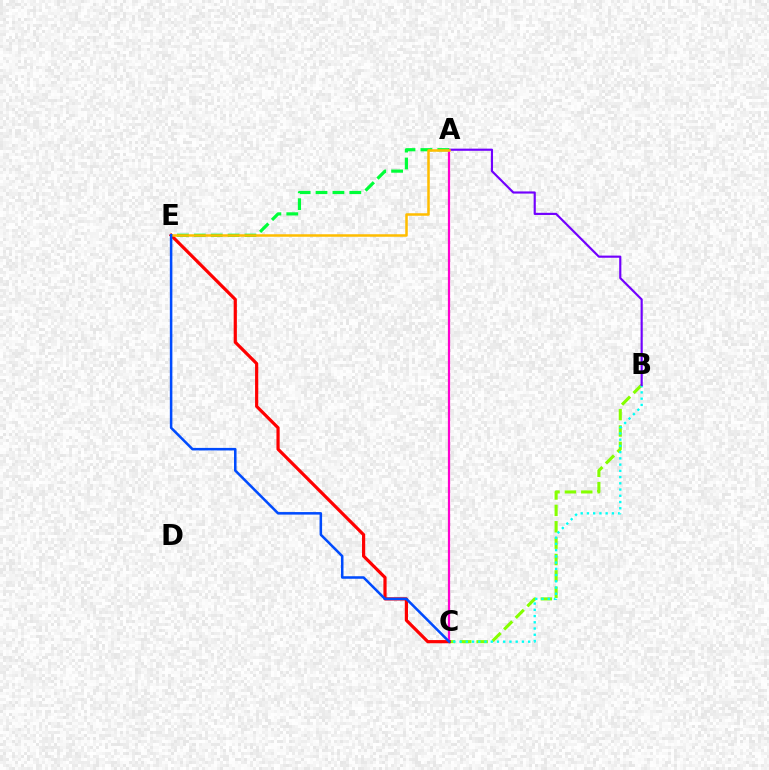{('B', 'C'): [{'color': '#84ff00', 'line_style': 'dashed', 'thickness': 2.23}, {'color': '#00fff6', 'line_style': 'dotted', 'thickness': 1.69}], ('A', 'C'): [{'color': '#ff00cf', 'line_style': 'solid', 'thickness': 1.6}], ('A', 'B'): [{'color': '#7200ff', 'line_style': 'solid', 'thickness': 1.56}], ('A', 'E'): [{'color': '#00ff39', 'line_style': 'dashed', 'thickness': 2.29}, {'color': '#ffbd00', 'line_style': 'solid', 'thickness': 1.81}], ('C', 'E'): [{'color': '#ff0000', 'line_style': 'solid', 'thickness': 2.3}, {'color': '#004bff', 'line_style': 'solid', 'thickness': 1.82}]}